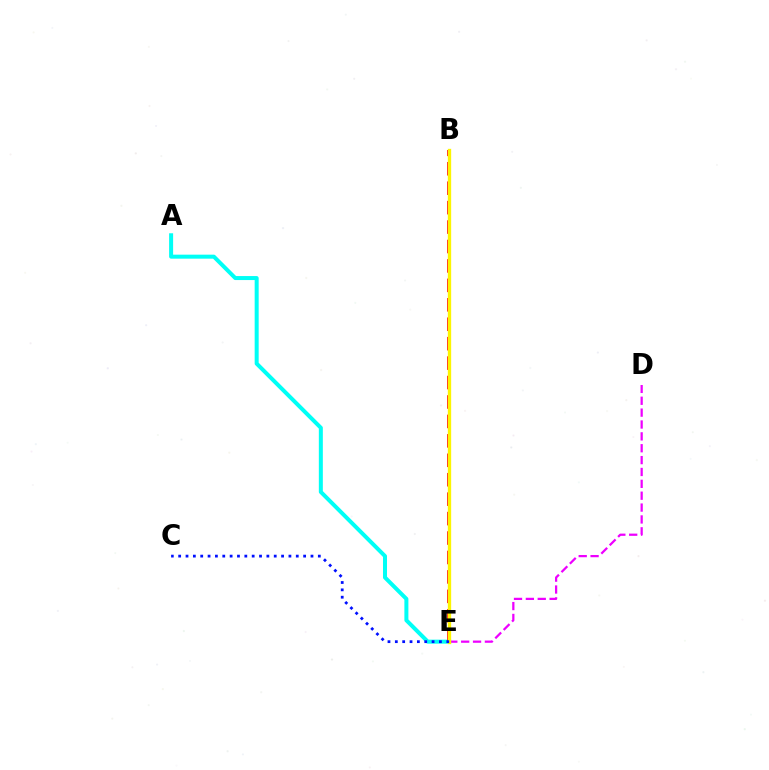{('B', 'E'): [{'color': '#08ff00', 'line_style': 'dotted', 'thickness': 1.92}, {'color': '#ff0000', 'line_style': 'dashed', 'thickness': 2.64}, {'color': '#fcf500', 'line_style': 'solid', 'thickness': 2.39}], ('A', 'E'): [{'color': '#00fff6', 'line_style': 'solid', 'thickness': 2.88}], ('D', 'E'): [{'color': '#ee00ff', 'line_style': 'dashed', 'thickness': 1.61}], ('C', 'E'): [{'color': '#0010ff', 'line_style': 'dotted', 'thickness': 2.0}]}